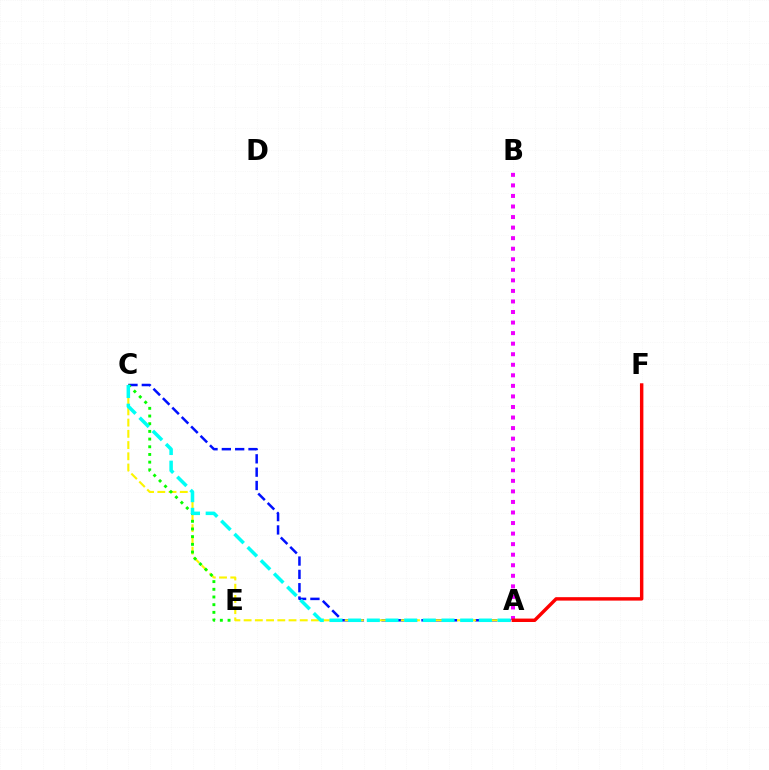{('A', 'C'): [{'color': '#0010ff', 'line_style': 'dashed', 'thickness': 1.81}, {'color': '#fcf500', 'line_style': 'dashed', 'thickness': 1.53}, {'color': '#00fff6', 'line_style': 'dashed', 'thickness': 2.54}], ('C', 'E'): [{'color': '#08ff00', 'line_style': 'dotted', 'thickness': 2.09}], ('A', 'B'): [{'color': '#ee00ff', 'line_style': 'dotted', 'thickness': 2.87}], ('A', 'F'): [{'color': '#ff0000', 'line_style': 'solid', 'thickness': 2.47}]}